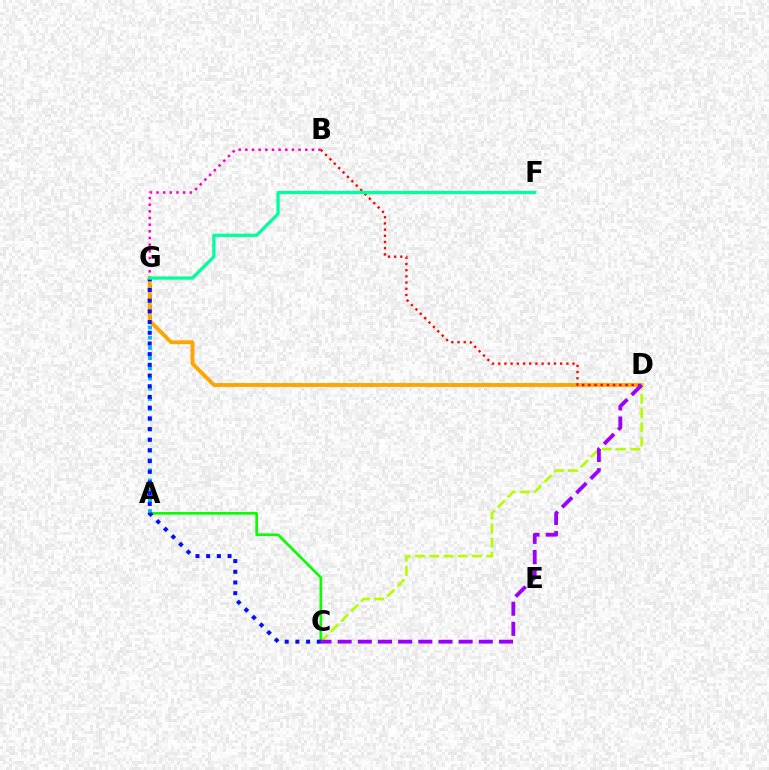{('A', 'G'): [{'color': '#00b5ff', 'line_style': 'dotted', 'thickness': 2.77}], ('B', 'G'): [{'color': '#ff00bd', 'line_style': 'dotted', 'thickness': 1.81}], ('D', 'G'): [{'color': '#ffa500', 'line_style': 'solid', 'thickness': 2.77}], ('B', 'D'): [{'color': '#ff0000', 'line_style': 'dotted', 'thickness': 1.68}], ('C', 'D'): [{'color': '#b3ff00', 'line_style': 'dashed', 'thickness': 1.93}, {'color': '#9b00ff', 'line_style': 'dashed', 'thickness': 2.74}], ('A', 'C'): [{'color': '#08ff00', 'line_style': 'solid', 'thickness': 1.92}], ('C', 'G'): [{'color': '#0010ff', 'line_style': 'dotted', 'thickness': 2.91}], ('F', 'G'): [{'color': '#00ff9d', 'line_style': 'solid', 'thickness': 2.36}]}